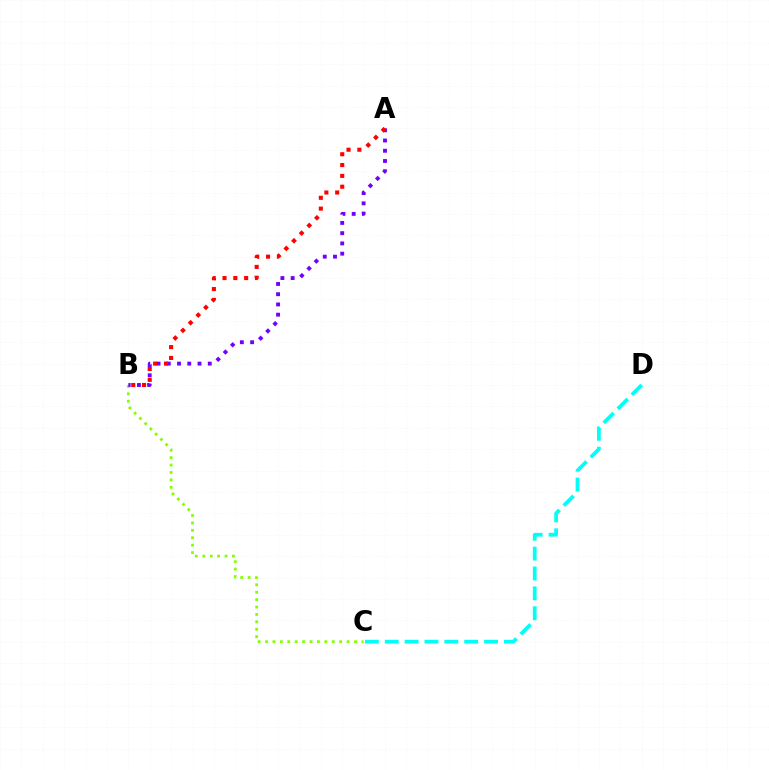{('B', 'C'): [{'color': '#84ff00', 'line_style': 'dotted', 'thickness': 2.01}], ('A', 'B'): [{'color': '#7200ff', 'line_style': 'dotted', 'thickness': 2.78}, {'color': '#ff0000', 'line_style': 'dotted', 'thickness': 2.94}], ('C', 'D'): [{'color': '#00fff6', 'line_style': 'dashed', 'thickness': 2.7}]}